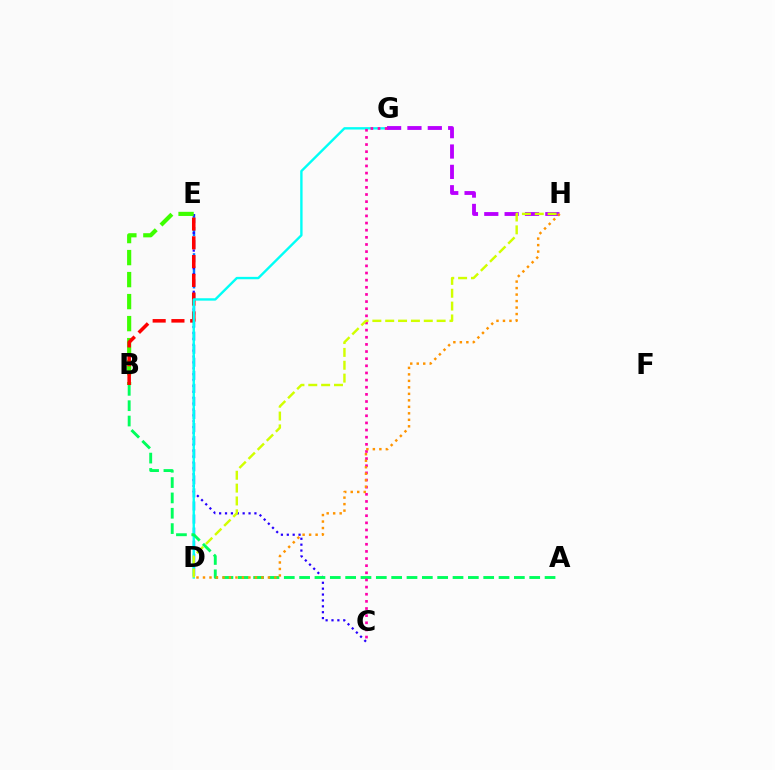{('D', 'E'): [{'color': '#0074ff', 'line_style': 'dashed', 'thickness': 1.77}], ('C', 'E'): [{'color': '#2500ff', 'line_style': 'dotted', 'thickness': 1.6}], ('B', 'E'): [{'color': '#3dff00', 'line_style': 'dashed', 'thickness': 2.99}, {'color': '#ff0000', 'line_style': 'dashed', 'thickness': 2.55}], ('D', 'G'): [{'color': '#00fff6', 'line_style': 'solid', 'thickness': 1.71}], ('G', 'H'): [{'color': '#b900ff', 'line_style': 'dashed', 'thickness': 2.77}], ('A', 'B'): [{'color': '#00ff5c', 'line_style': 'dashed', 'thickness': 2.08}], ('C', 'G'): [{'color': '#ff00ac', 'line_style': 'dotted', 'thickness': 1.94}], ('D', 'H'): [{'color': '#d1ff00', 'line_style': 'dashed', 'thickness': 1.75}, {'color': '#ff9400', 'line_style': 'dotted', 'thickness': 1.76}]}